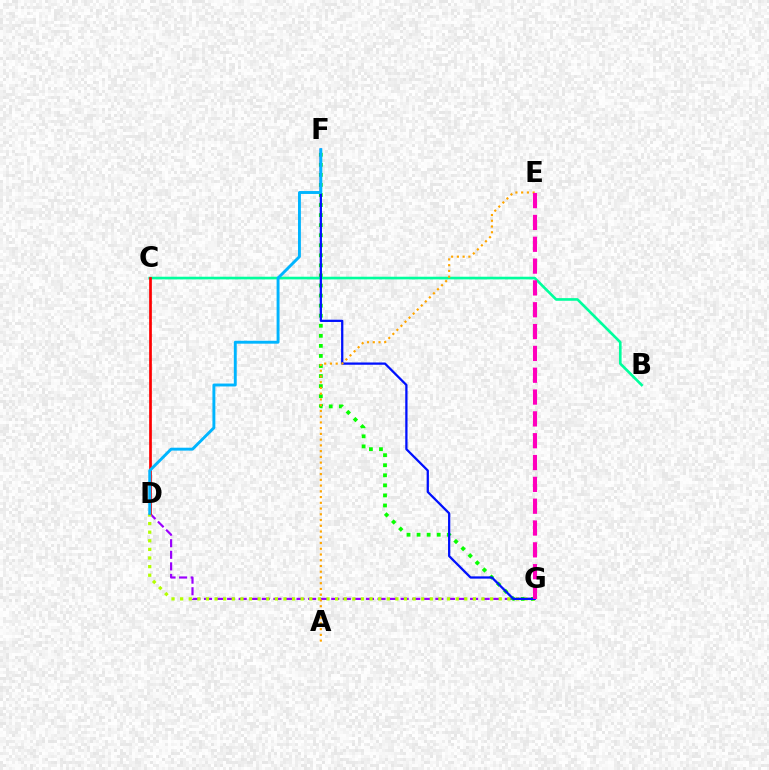{('D', 'G'): [{'color': '#9b00ff', 'line_style': 'dashed', 'thickness': 1.57}, {'color': '#b3ff00', 'line_style': 'dotted', 'thickness': 2.34}], ('F', 'G'): [{'color': '#08ff00', 'line_style': 'dotted', 'thickness': 2.73}, {'color': '#0010ff', 'line_style': 'solid', 'thickness': 1.63}], ('B', 'C'): [{'color': '#00ff9d', 'line_style': 'solid', 'thickness': 1.91}], ('A', 'E'): [{'color': '#ffa500', 'line_style': 'dotted', 'thickness': 1.56}], ('C', 'D'): [{'color': '#ff0000', 'line_style': 'solid', 'thickness': 1.95}], ('E', 'G'): [{'color': '#ff00bd', 'line_style': 'dashed', 'thickness': 2.97}], ('D', 'F'): [{'color': '#00b5ff', 'line_style': 'solid', 'thickness': 2.09}]}